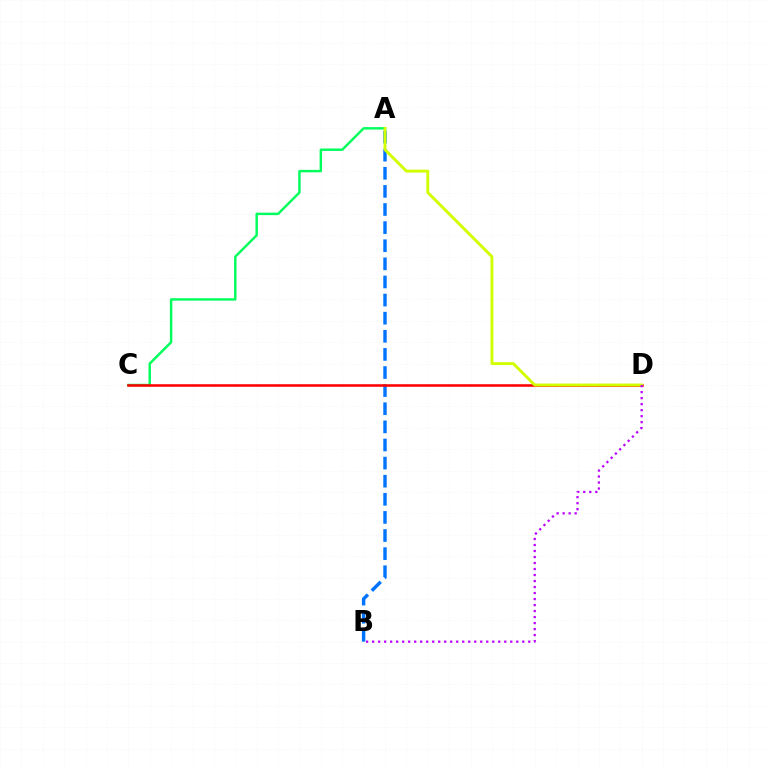{('A', 'C'): [{'color': '#00ff5c', 'line_style': 'solid', 'thickness': 1.76}], ('A', 'B'): [{'color': '#0074ff', 'line_style': 'dashed', 'thickness': 2.46}], ('C', 'D'): [{'color': '#ff0000', 'line_style': 'solid', 'thickness': 1.84}], ('A', 'D'): [{'color': '#d1ff00', 'line_style': 'solid', 'thickness': 2.09}], ('B', 'D'): [{'color': '#b900ff', 'line_style': 'dotted', 'thickness': 1.63}]}